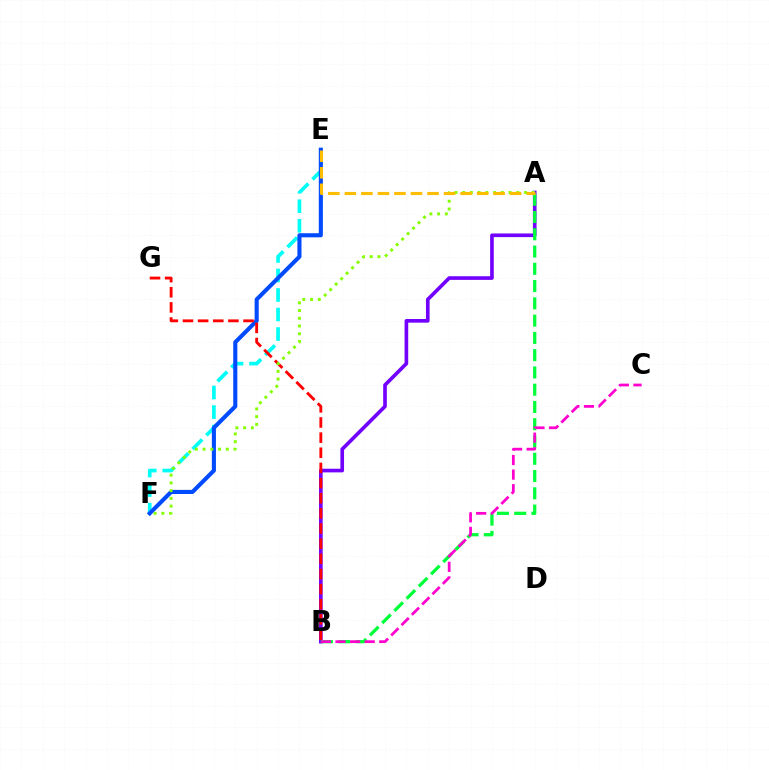{('E', 'F'): [{'color': '#00fff6', 'line_style': 'dashed', 'thickness': 2.65}, {'color': '#004bff', 'line_style': 'solid', 'thickness': 2.95}], ('A', 'B'): [{'color': '#7200ff', 'line_style': 'solid', 'thickness': 2.63}, {'color': '#00ff39', 'line_style': 'dashed', 'thickness': 2.35}], ('B', 'C'): [{'color': '#ff00cf', 'line_style': 'dashed', 'thickness': 1.98}], ('B', 'G'): [{'color': '#ff0000', 'line_style': 'dashed', 'thickness': 2.06}], ('A', 'F'): [{'color': '#84ff00', 'line_style': 'dotted', 'thickness': 2.1}], ('A', 'E'): [{'color': '#ffbd00', 'line_style': 'dashed', 'thickness': 2.25}]}